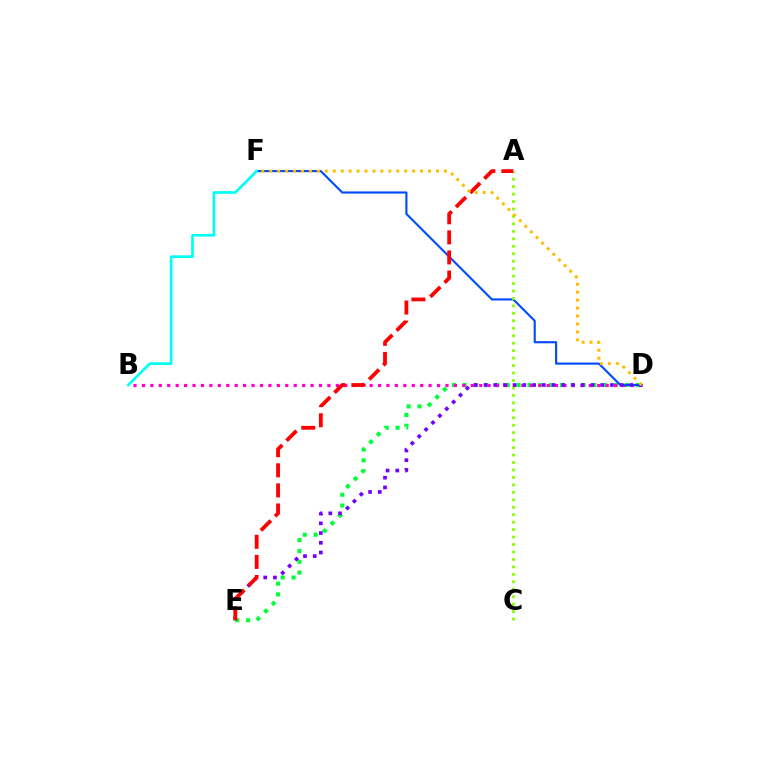{('D', 'E'): [{'color': '#00ff39', 'line_style': 'dotted', 'thickness': 2.94}, {'color': '#7200ff', 'line_style': 'dotted', 'thickness': 2.64}], ('B', 'D'): [{'color': '#ff00cf', 'line_style': 'dotted', 'thickness': 2.29}], ('D', 'F'): [{'color': '#004bff', 'line_style': 'solid', 'thickness': 1.53}, {'color': '#ffbd00', 'line_style': 'dotted', 'thickness': 2.16}], ('A', 'C'): [{'color': '#84ff00', 'line_style': 'dotted', 'thickness': 2.03}], ('A', 'E'): [{'color': '#ff0000', 'line_style': 'dashed', 'thickness': 2.73}], ('B', 'F'): [{'color': '#00fff6', 'line_style': 'solid', 'thickness': 1.92}]}